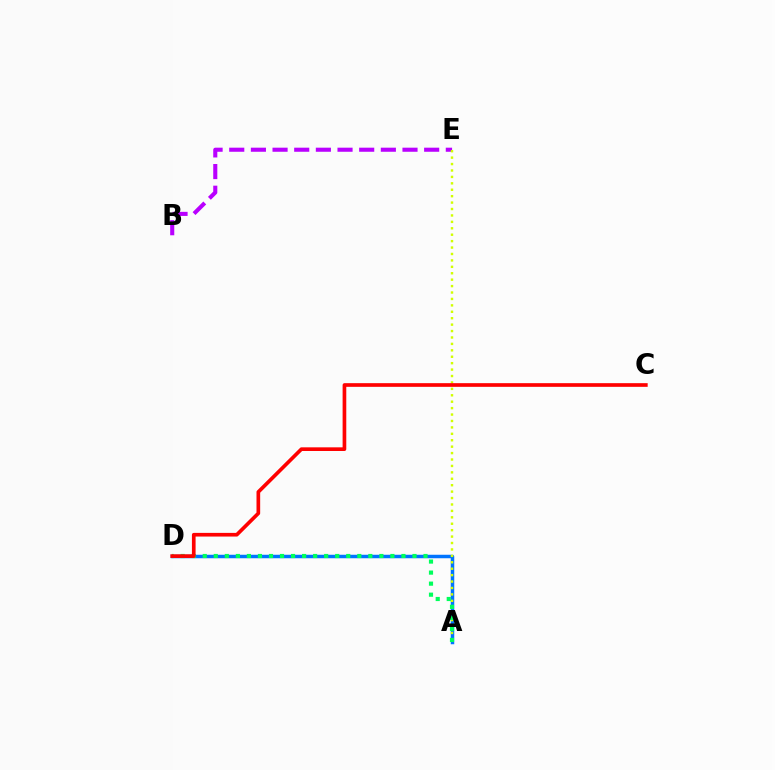{('A', 'D'): [{'color': '#0074ff', 'line_style': 'solid', 'thickness': 2.51}, {'color': '#00ff5c', 'line_style': 'dotted', 'thickness': 3.0}], ('B', 'E'): [{'color': '#b900ff', 'line_style': 'dashed', 'thickness': 2.94}], ('A', 'E'): [{'color': '#d1ff00', 'line_style': 'dotted', 'thickness': 1.75}], ('C', 'D'): [{'color': '#ff0000', 'line_style': 'solid', 'thickness': 2.64}]}